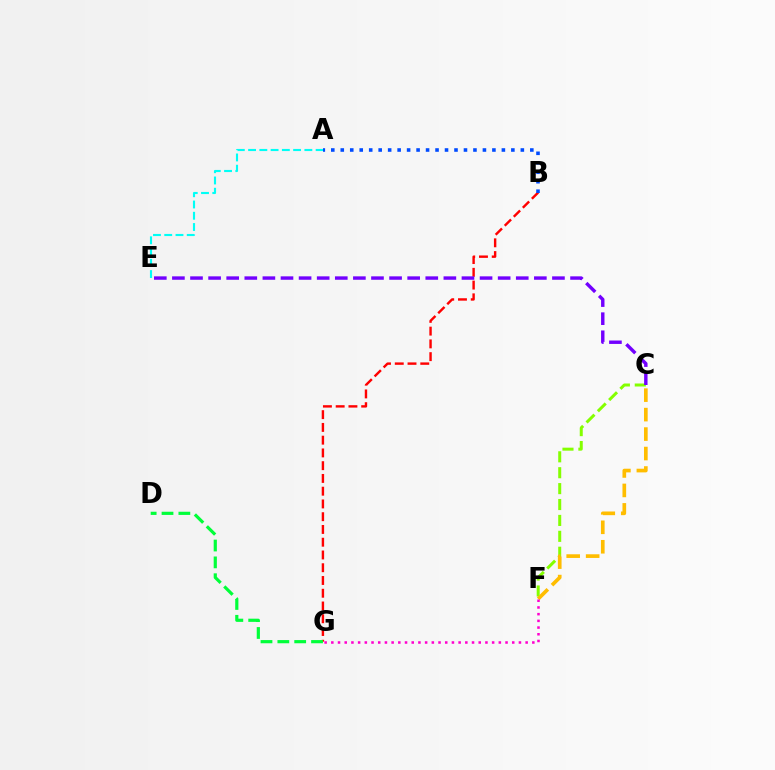{('B', 'G'): [{'color': '#ff0000', 'line_style': 'dashed', 'thickness': 1.73}], ('A', 'B'): [{'color': '#004bff', 'line_style': 'dotted', 'thickness': 2.58}], ('A', 'E'): [{'color': '#00fff6', 'line_style': 'dashed', 'thickness': 1.53}], ('C', 'F'): [{'color': '#84ff00', 'line_style': 'dashed', 'thickness': 2.16}, {'color': '#ffbd00', 'line_style': 'dashed', 'thickness': 2.64}], ('C', 'E'): [{'color': '#7200ff', 'line_style': 'dashed', 'thickness': 2.46}], ('F', 'G'): [{'color': '#ff00cf', 'line_style': 'dotted', 'thickness': 1.82}], ('D', 'G'): [{'color': '#00ff39', 'line_style': 'dashed', 'thickness': 2.29}]}